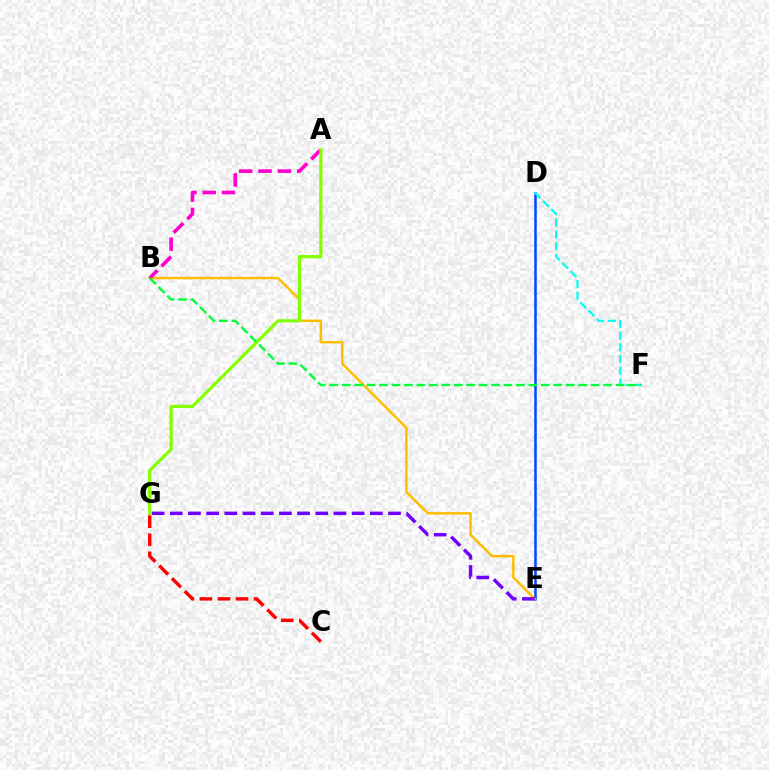{('D', 'E'): [{'color': '#004bff', 'line_style': 'solid', 'thickness': 1.83}], ('B', 'E'): [{'color': '#ffbd00', 'line_style': 'solid', 'thickness': 1.77}], ('C', 'G'): [{'color': '#ff0000', 'line_style': 'dashed', 'thickness': 2.45}], ('A', 'B'): [{'color': '#ff00cf', 'line_style': 'dashed', 'thickness': 2.62}], ('E', 'G'): [{'color': '#7200ff', 'line_style': 'dashed', 'thickness': 2.47}], ('A', 'G'): [{'color': '#84ff00', 'line_style': 'solid', 'thickness': 2.32}], ('D', 'F'): [{'color': '#00fff6', 'line_style': 'dashed', 'thickness': 1.59}], ('B', 'F'): [{'color': '#00ff39', 'line_style': 'dashed', 'thickness': 1.69}]}